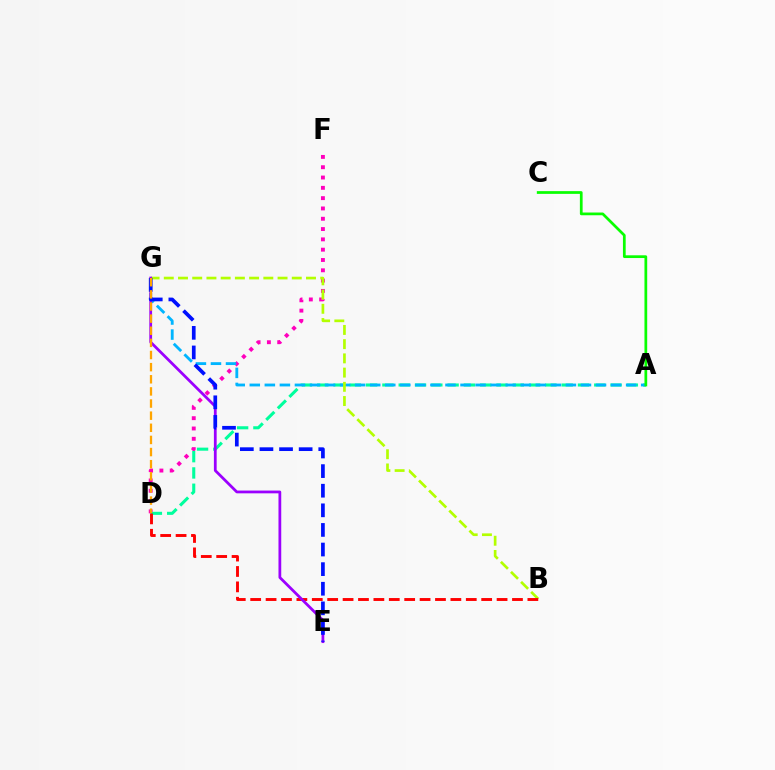{('D', 'F'): [{'color': '#ff00bd', 'line_style': 'dotted', 'thickness': 2.8}], ('A', 'D'): [{'color': '#00ff9d', 'line_style': 'dashed', 'thickness': 2.21}], ('A', 'G'): [{'color': '#00b5ff', 'line_style': 'dashed', 'thickness': 2.05}], ('B', 'G'): [{'color': '#b3ff00', 'line_style': 'dashed', 'thickness': 1.93}], ('B', 'D'): [{'color': '#ff0000', 'line_style': 'dashed', 'thickness': 2.09}], ('A', 'C'): [{'color': '#08ff00', 'line_style': 'solid', 'thickness': 1.97}], ('E', 'G'): [{'color': '#9b00ff', 'line_style': 'solid', 'thickness': 1.99}, {'color': '#0010ff', 'line_style': 'dashed', 'thickness': 2.66}], ('D', 'G'): [{'color': '#ffa500', 'line_style': 'dashed', 'thickness': 1.65}]}